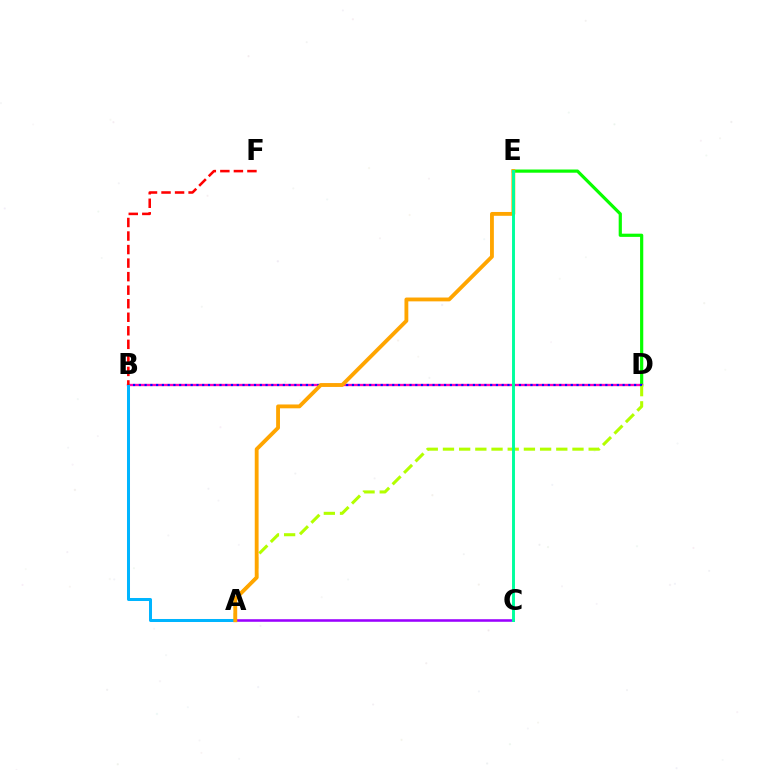{('D', 'E'): [{'color': '#08ff00', 'line_style': 'solid', 'thickness': 2.3}], ('B', 'D'): [{'color': '#ff00bd', 'line_style': 'solid', 'thickness': 1.68}, {'color': '#0010ff', 'line_style': 'dotted', 'thickness': 1.56}], ('A', 'D'): [{'color': '#b3ff00', 'line_style': 'dashed', 'thickness': 2.2}], ('A', 'B'): [{'color': '#00b5ff', 'line_style': 'solid', 'thickness': 2.17}], ('A', 'C'): [{'color': '#9b00ff', 'line_style': 'solid', 'thickness': 1.85}], ('A', 'E'): [{'color': '#ffa500', 'line_style': 'solid', 'thickness': 2.76}], ('B', 'F'): [{'color': '#ff0000', 'line_style': 'dashed', 'thickness': 1.84}], ('C', 'E'): [{'color': '#00ff9d', 'line_style': 'solid', 'thickness': 2.11}]}